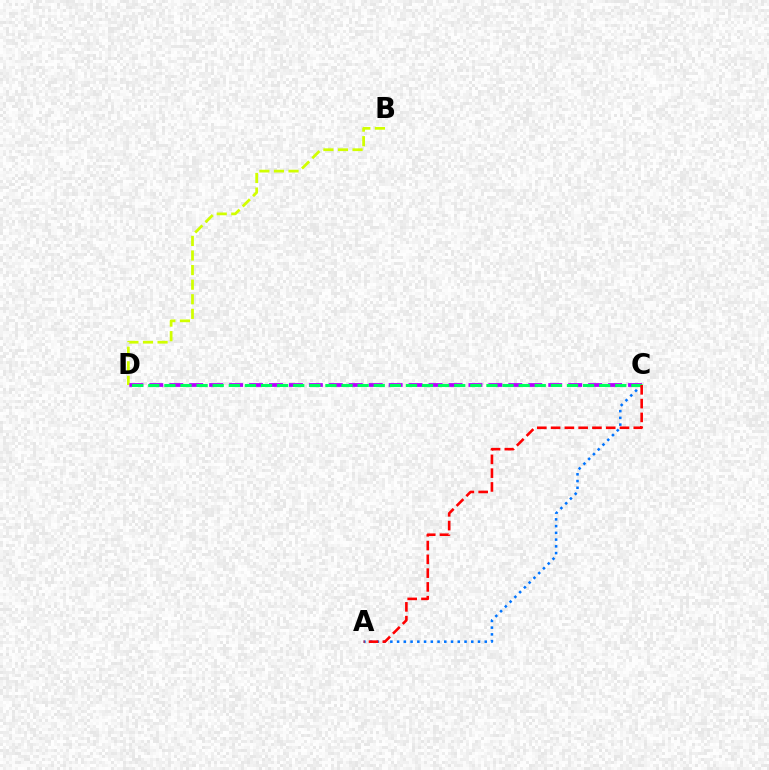{('B', 'D'): [{'color': '#d1ff00', 'line_style': 'dashed', 'thickness': 1.98}], ('A', 'C'): [{'color': '#0074ff', 'line_style': 'dotted', 'thickness': 1.83}, {'color': '#ff0000', 'line_style': 'dashed', 'thickness': 1.87}], ('C', 'D'): [{'color': '#b900ff', 'line_style': 'dashed', 'thickness': 2.71}, {'color': '#00ff5c', 'line_style': 'dashed', 'thickness': 2.19}]}